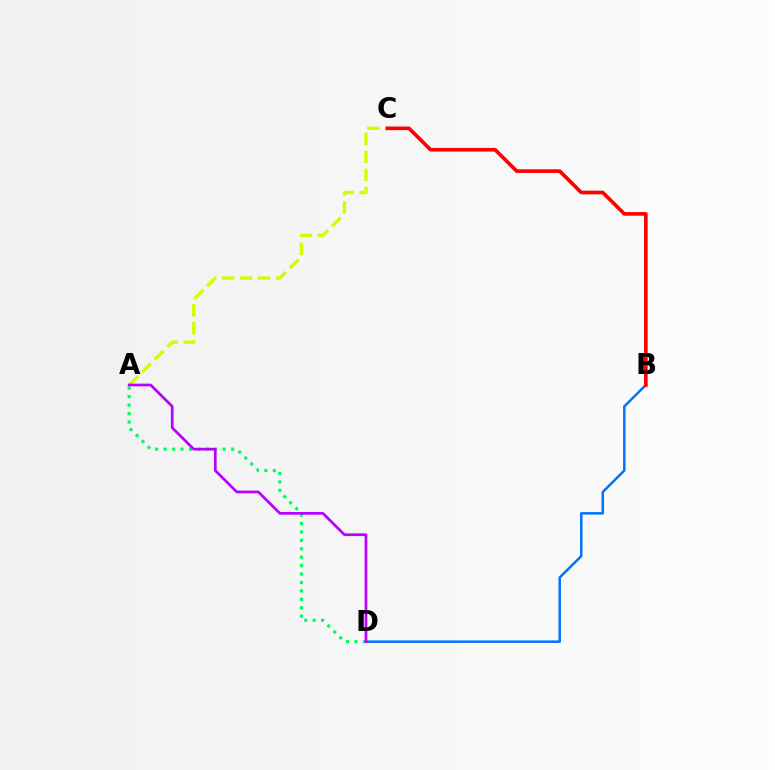{('B', 'D'): [{'color': '#0074ff', 'line_style': 'solid', 'thickness': 1.8}], ('A', 'C'): [{'color': '#d1ff00', 'line_style': 'dashed', 'thickness': 2.44}], ('B', 'C'): [{'color': '#ff0000', 'line_style': 'solid', 'thickness': 2.63}], ('A', 'D'): [{'color': '#00ff5c', 'line_style': 'dotted', 'thickness': 2.29}, {'color': '#b900ff', 'line_style': 'solid', 'thickness': 1.96}]}